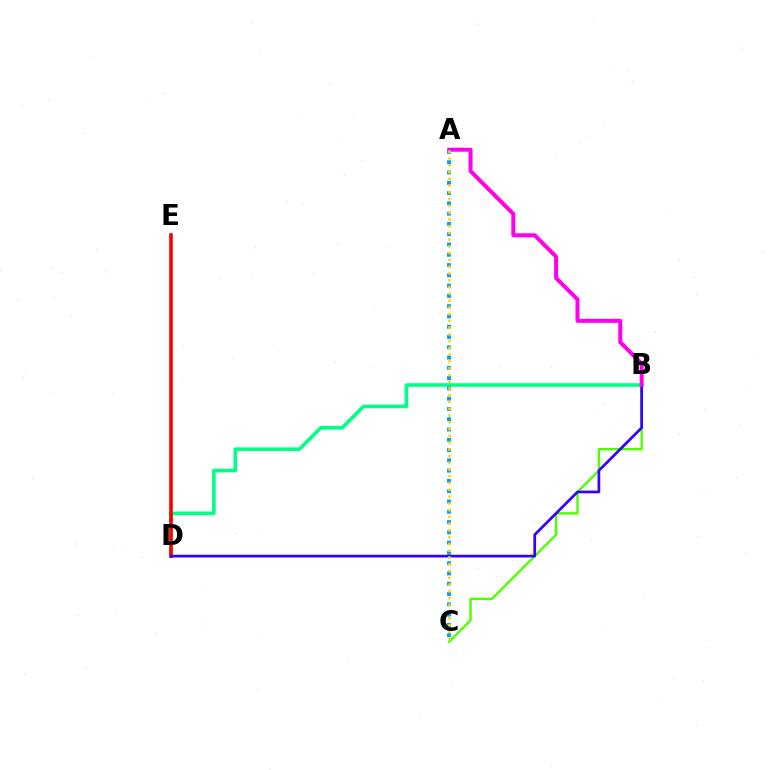{('B', 'C'): [{'color': '#4fff00', 'line_style': 'solid', 'thickness': 1.71}], ('B', 'D'): [{'color': '#00ff86', 'line_style': 'solid', 'thickness': 2.59}, {'color': '#3700ff', 'line_style': 'solid', 'thickness': 1.96}], ('D', 'E'): [{'color': '#ff0000', 'line_style': 'solid', 'thickness': 2.61}], ('A', 'B'): [{'color': '#ff00ed', 'line_style': 'solid', 'thickness': 2.88}], ('A', 'C'): [{'color': '#009eff', 'line_style': 'dotted', 'thickness': 2.79}, {'color': '#ffd500', 'line_style': 'dotted', 'thickness': 1.84}]}